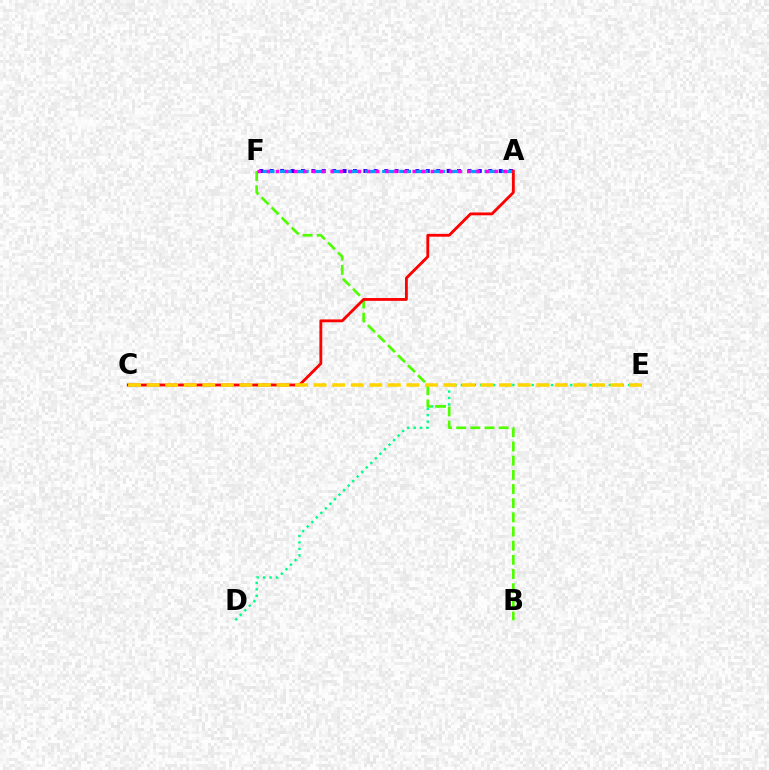{('A', 'F'): [{'color': '#3700ff', 'line_style': 'dotted', 'thickness': 2.83}, {'color': '#009eff', 'line_style': 'dashed', 'thickness': 2.32}, {'color': '#ff00ed', 'line_style': 'dotted', 'thickness': 2.48}], ('D', 'E'): [{'color': '#00ff86', 'line_style': 'dotted', 'thickness': 1.75}], ('B', 'F'): [{'color': '#4fff00', 'line_style': 'dashed', 'thickness': 1.93}], ('A', 'C'): [{'color': '#ff0000', 'line_style': 'solid', 'thickness': 2.04}], ('C', 'E'): [{'color': '#ffd500', 'line_style': 'dashed', 'thickness': 2.52}]}